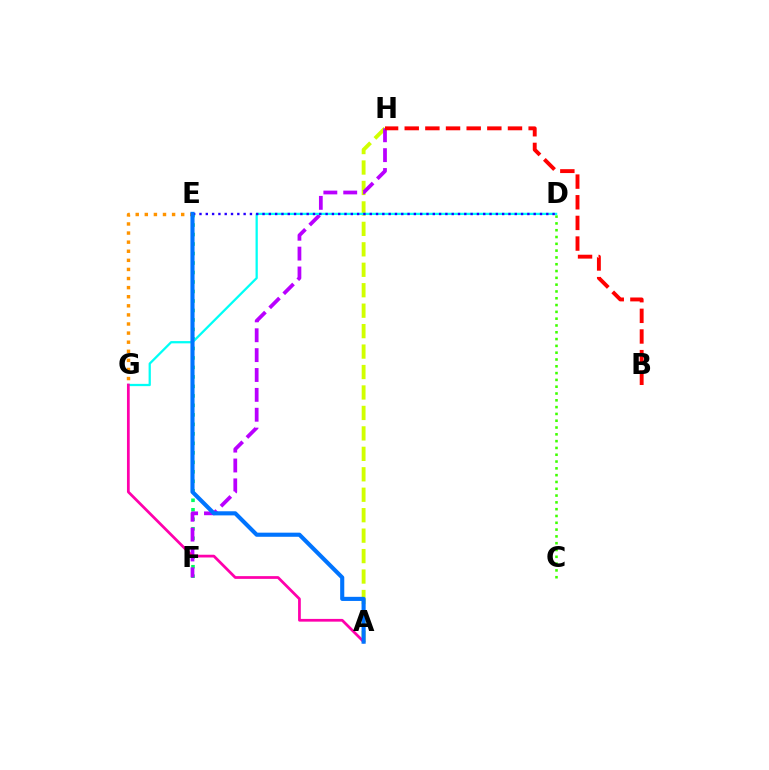{('C', 'D'): [{'color': '#3dff00', 'line_style': 'dotted', 'thickness': 1.85}], ('A', 'H'): [{'color': '#d1ff00', 'line_style': 'dashed', 'thickness': 2.78}], ('E', 'F'): [{'color': '#00ff5c', 'line_style': 'dotted', 'thickness': 2.58}], ('F', 'H'): [{'color': '#b900ff', 'line_style': 'dashed', 'thickness': 2.7}], ('E', 'G'): [{'color': '#ff9400', 'line_style': 'dotted', 'thickness': 2.47}], ('D', 'G'): [{'color': '#00fff6', 'line_style': 'solid', 'thickness': 1.63}], ('D', 'E'): [{'color': '#2500ff', 'line_style': 'dotted', 'thickness': 1.71}], ('B', 'H'): [{'color': '#ff0000', 'line_style': 'dashed', 'thickness': 2.81}], ('A', 'G'): [{'color': '#ff00ac', 'line_style': 'solid', 'thickness': 1.98}], ('A', 'E'): [{'color': '#0074ff', 'line_style': 'solid', 'thickness': 2.96}]}